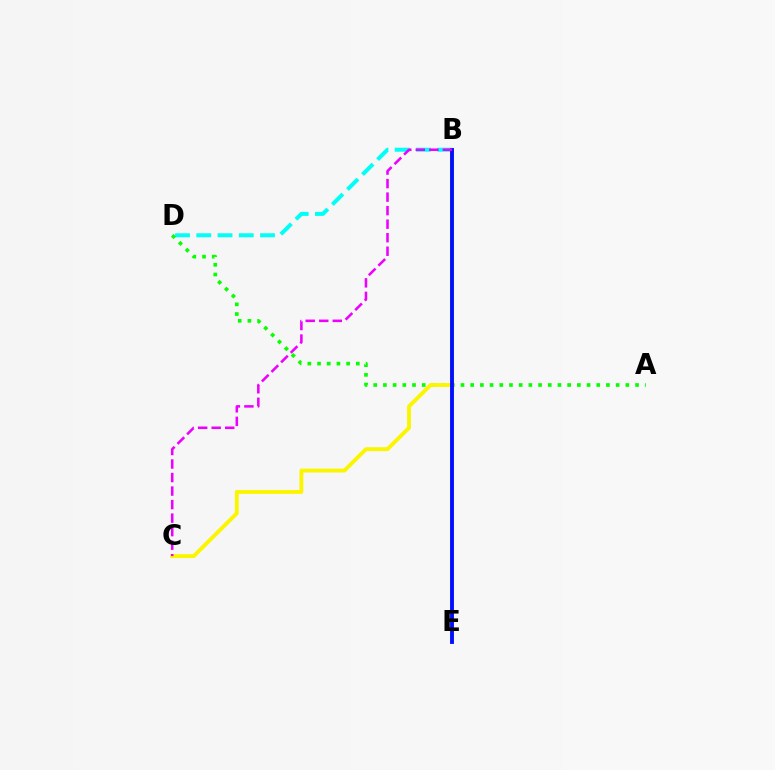{('B', 'D'): [{'color': '#00fff6', 'line_style': 'dashed', 'thickness': 2.89}], ('B', 'E'): [{'color': '#ff0000', 'line_style': 'dashed', 'thickness': 1.58}, {'color': '#0010ff', 'line_style': 'solid', 'thickness': 2.79}], ('A', 'D'): [{'color': '#08ff00', 'line_style': 'dotted', 'thickness': 2.63}], ('B', 'C'): [{'color': '#fcf500', 'line_style': 'solid', 'thickness': 2.79}, {'color': '#ee00ff', 'line_style': 'dashed', 'thickness': 1.84}]}